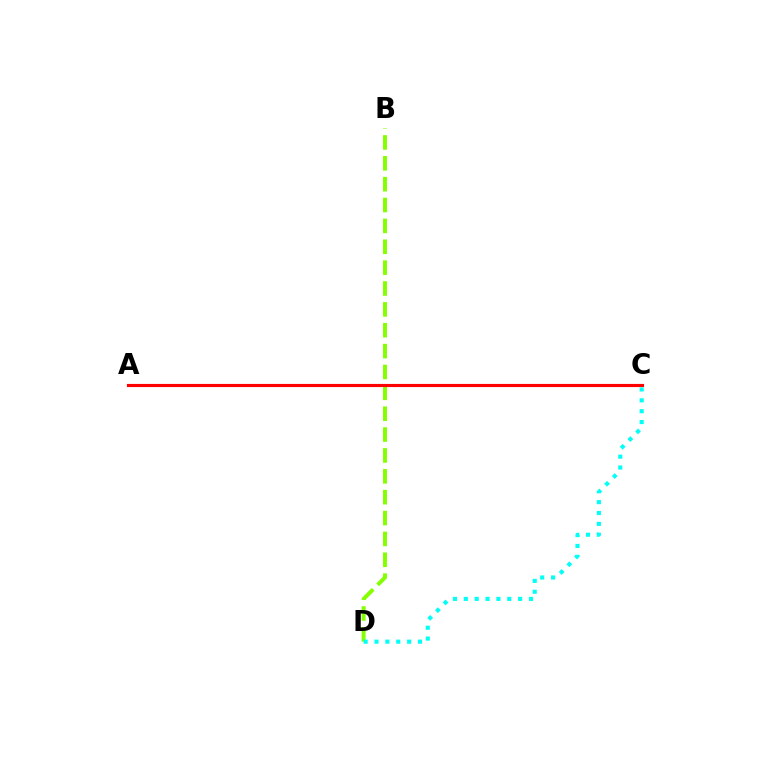{('B', 'D'): [{'color': '#84ff00', 'line_style': 'dashed', 'thickness': 2.83}], ('A', 'C'): [{'color': '#7200ff', 'line_style': 'dashed', 'thickness': 1.89}, {'color': '#ff0000', 'line_style': 'solid', 'thickness': 2.25}], ('C', 'D'): [{'color': '#00fff6', 'line_style': 'dotted', 'thickness': 2.95}]}